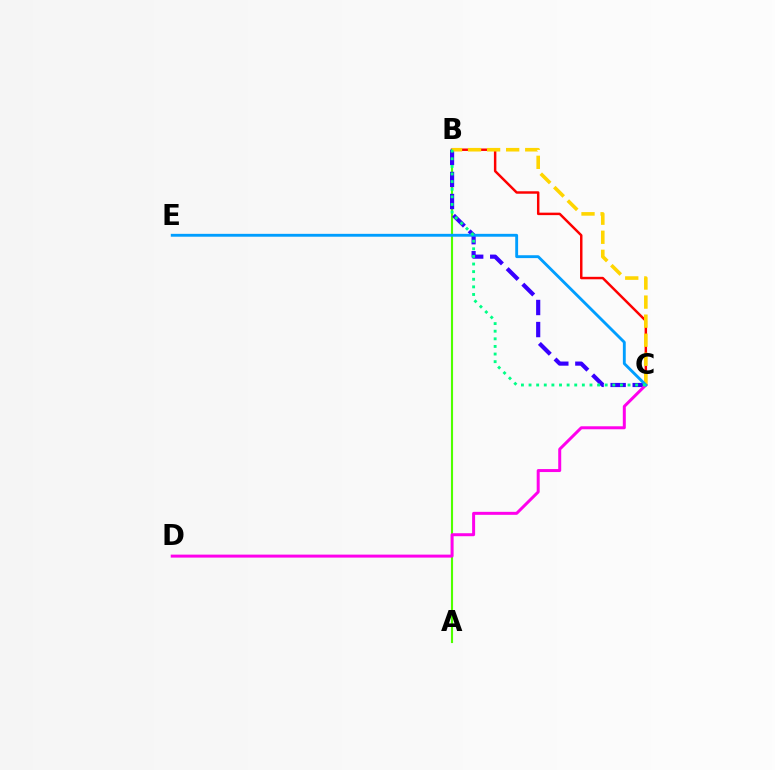{('B', 'C'): [{'color': '#ff0000', 'line_style': 'solid', 'thickness': 1.77}, {'color': '#3700ff', 'line_style': 'dashed', 'thickness': 3.0}, {'color': '#ffd500', 'line_style': 'dashed', 'thickness': 2.59}, {'color': '#00ff86', 'line_style': 'dotted', 'thickness': 2.07}], ('A', 'B'): [{'color': '#4fff00', 'line_style': 'solid', 'thickness': 1.53}], ('C', 'D'): [{'color': '#ff00ed', 'line_style': 'solid', 'thickness': 2.15}], ('C', 'E'): [{'color': '#009eff', 'line_style': 'solid', 'thickness': 2.06}]}